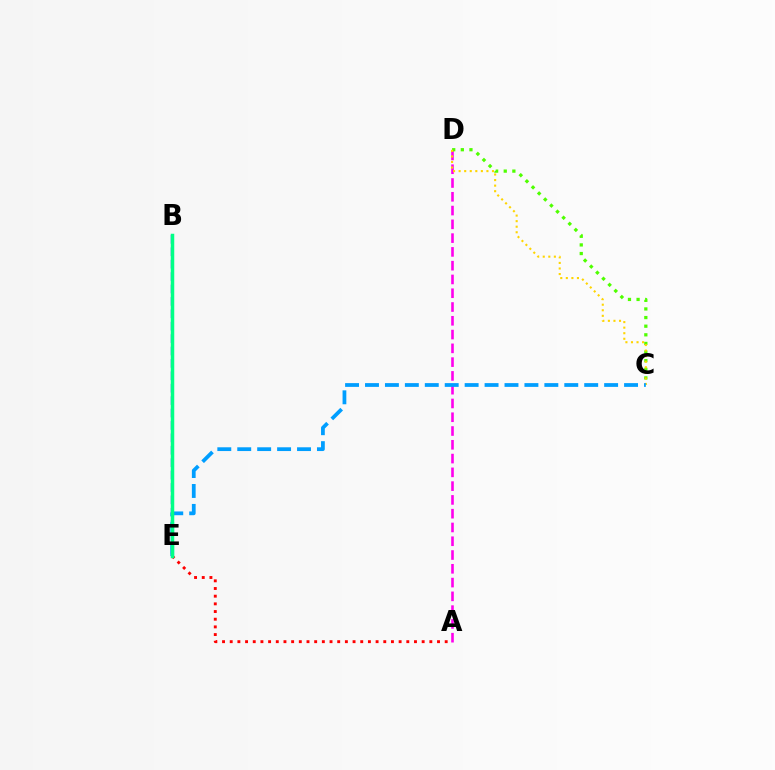{('A', 'D'): [{'color': '#ff00ed', 'line_style': 'dashed', 'thickness': 1.87}], ('C', 'D'): [{'color': '#4fff00', 'line_style': 'dotted', 'thickness': 2.34}, {'color': '#ffd500', 'line_style': 'dotted', 'thickness': 1.51}], ('B', 'E'): [{'color': '#3700ff', 'line_style': 'dashed', 'thickness': 1.69}, {'color': '#00ff86', 'line_style': 'solid', 'thickness': 2.51}], ('A', 'E'): [{'color': '#ff0000', 'line_style': 'dotted', 'thickness': 2.09}], ('C', 'E'): [{'color': '#009eff', 'line_style': 'dashed', 'thickness': 2.71}]}